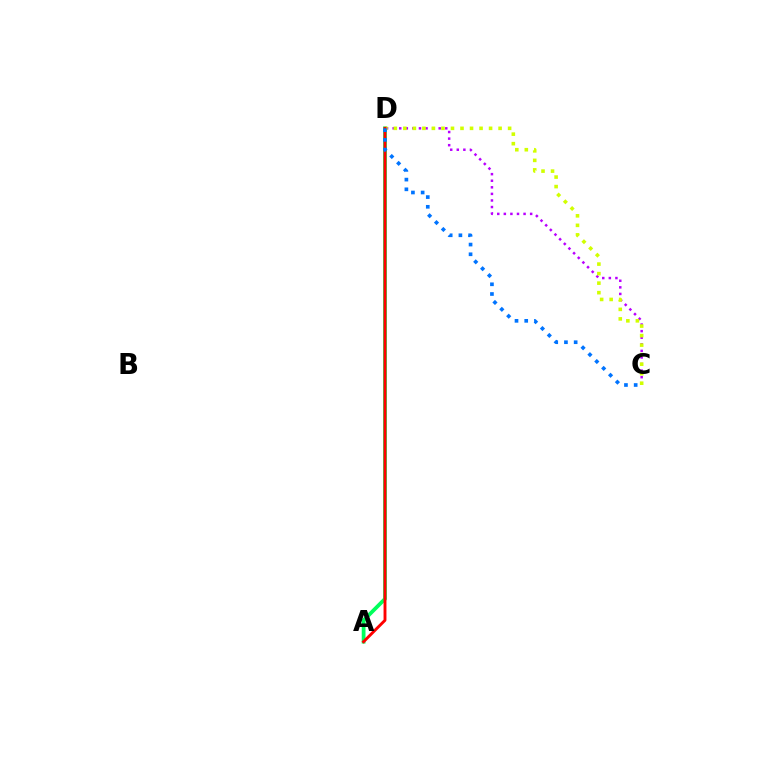{('C', 'D'): [{'color': '#b900ff', 'line_style': 'dotted', 'thickness': 1.79}, {'color': '#d1ff00', 'line_style': 'dotted', 'thickness': 2.59}, {'color': '#0074ff', 'line_style': 'dotted', 'thickness': 2.64}], ('A', 'D'): [{'color': '#00ff5c', 'line_style': 'solid', 'thickness': 2.72}, {'color': '#ff0000', 'line_style': 'solid', 'thickness': 2.08}]}